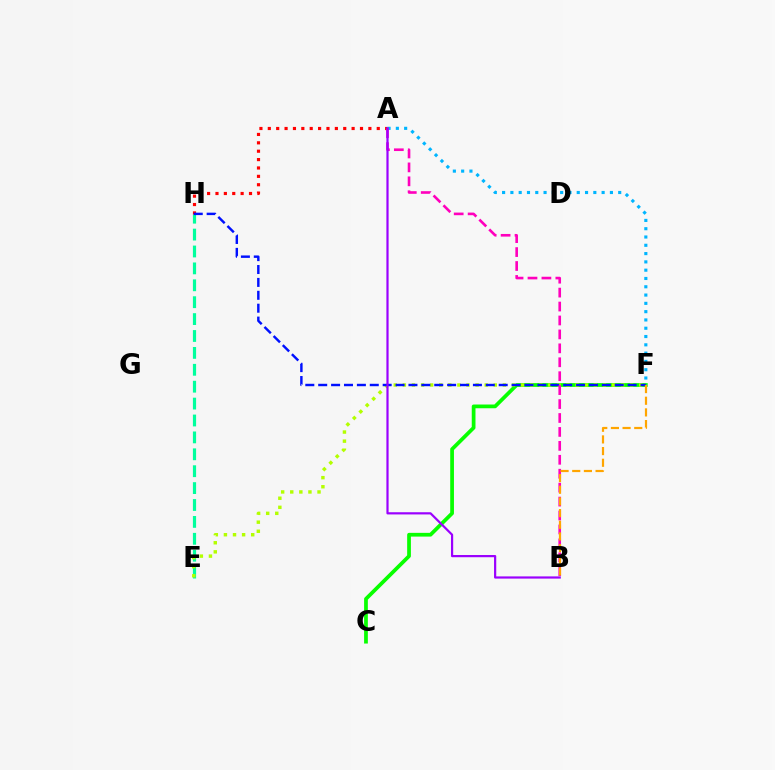{('C', 'F'): [{'color': '#08ff00', 'line_style': 'solid', 'thickness': 2.69}], ('E', 'H'): [{'color': '#00ff9d', 'line_style': 'dashed', 'thickness': 2.3}], ('E', 'F'): [{'color': '#b3ff00', 'line_style': 'dotted', 'thickness': 2.47}], ('A', 'H'): [{'color': '#ff0000', 'line_style': 'dotted', 'thickness': 2.28}], ('A', 'F'): [{'color': '#00b5ff', 'line_style': 'dotted', 'thickness': 2.25}], ('F', 'H'): [{'color': '#0010ff', 'line_style': 'dashed', 'thickness': 1.75}], ('A', 'B'): [{'color': '#ff00bd', 'line_style': 'dashed', 'thickness': 1.89}, {'color': '#9b00ff', 'line_style': 'solid', 'thickness': 1.59}], ('B', 'F'): [{'color': '#ffa500', 'line_style': 'dashed', 'thickness': 1.59}]}